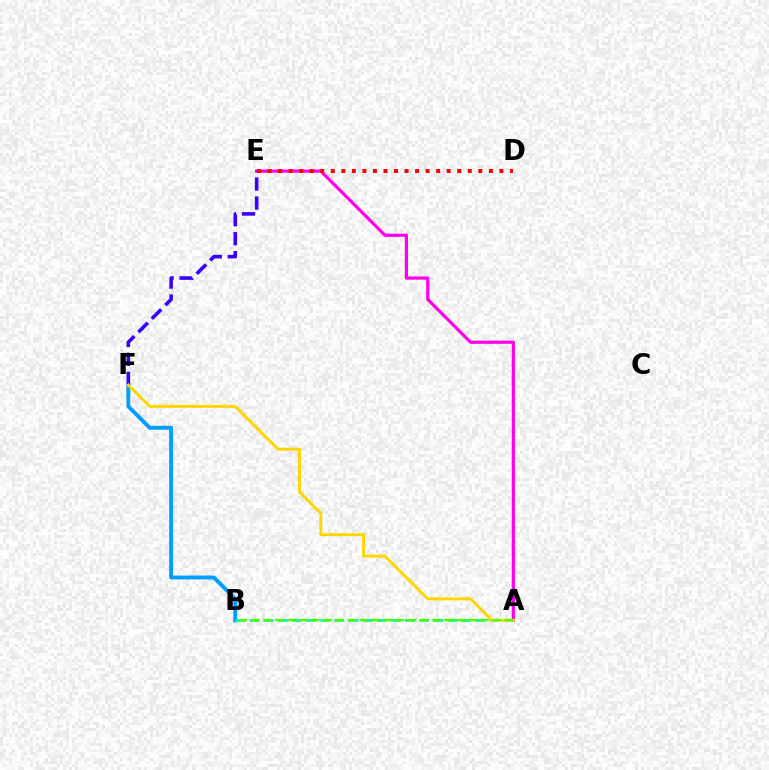{('A', 'E'): [{'color': '#ff00ed', 'line_style': 'solid', 'thickness': 2.3}], ('B', 'F'): [{'color': '#009eff', 'line_style': 'solid', 'thickness': 2.8}], ('A', 'B'): [{'color': '#00ff86', 'line_style': 'dashed', 'thickness': 1.92}, {'color': '#4fff00', 'line_style': 'dashed', 'thickness': 1.64}], ('D', 'E'): [{'color': '#ff0000', 'line_style': 'dotted', 'thickness': 2.86}], ('E', 'F'): [{'color': '#3700ff', 'line_style': 'dashed', 'thickness': 2.58}], ('A', 'F'): [{'color': '#ffd500', 'line_style': 'solid', 'thickness': 2.09}]}